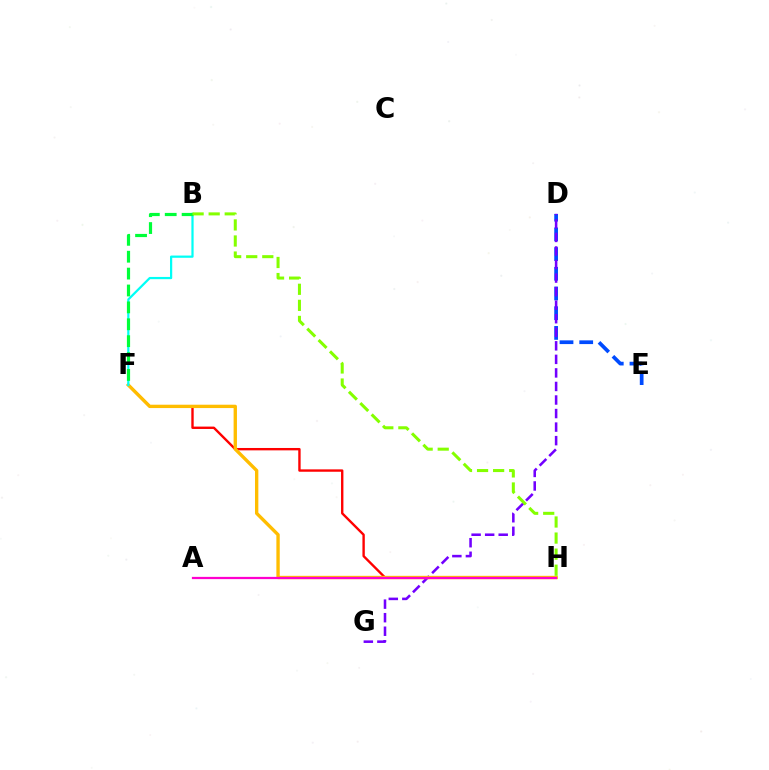{('D', 'E'): [{'color': '#004bff', 'line_style': 'dashed', 'thickness': 2.68}], ('F', 'H'): [{'color': '#ff0000', 'line_style': 'solid', 'thickness': 1.71}, {'color': '#ffbd00', 'line_style': 'solid', 'thickness': 2.42}], ('D', 'G'): [{'color': '#7200ff', 'line_style': 'dashed', 'thickness': 1.84}], ('A', 'H'): [{'color': '#ff00cf', 'line_style': 'solid', 'thickness': 1.62}], ('B', 'F'): [{'color': '#00fff6', 'line_style': 'solid', 'thickness': 1.61}, {'color': '#00ff39', 'line_style': 'dashed', 'thickness': 2.29}], ('B', 'H'): [{'color': '#84ff00', 'line_style': 'dashed', 'thickness': 2.18}]}